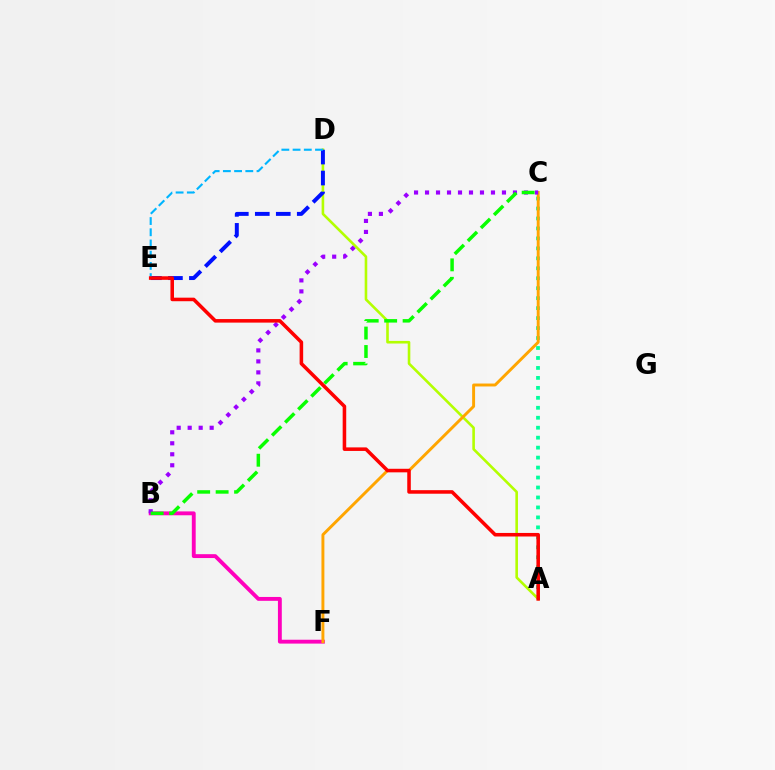{('B', 'F'): [{'color': '#ff00bd', 'line_style': 'solid', 'thickness': 2.78}], ('A', 'C'): [{'color': '#00ff9d', 'line_style': 'dotted', 'thickness': 2.71}], ('A', 'D'): [{'color': '#b3ff00', 'line_style': 'solid', 'thickness': 1.87}], ('D', 'E'): [{'color': '#0010ff', 'line_style': 'dashed', 'thickness': 2.85}, {'color': '#00b5ff', 'line_style': 'dashed', 'thickness': 1.52}], ('C', 'F'): [{'color': '#ffa500', 'line_style': 'solid', 'thickness': 2.11}], ('B', 'C'): [{'color': '#9b00ff', 'line_style': 'dotted', 'thickness': 2.99}, {'color': '#08ff00', 'line_style': 'dashed', 'thickness': 2.51}], ('A', 'E'): [{'color': '#ff0000', 'line_style': 'solid', 'thickness': 2.56}]}